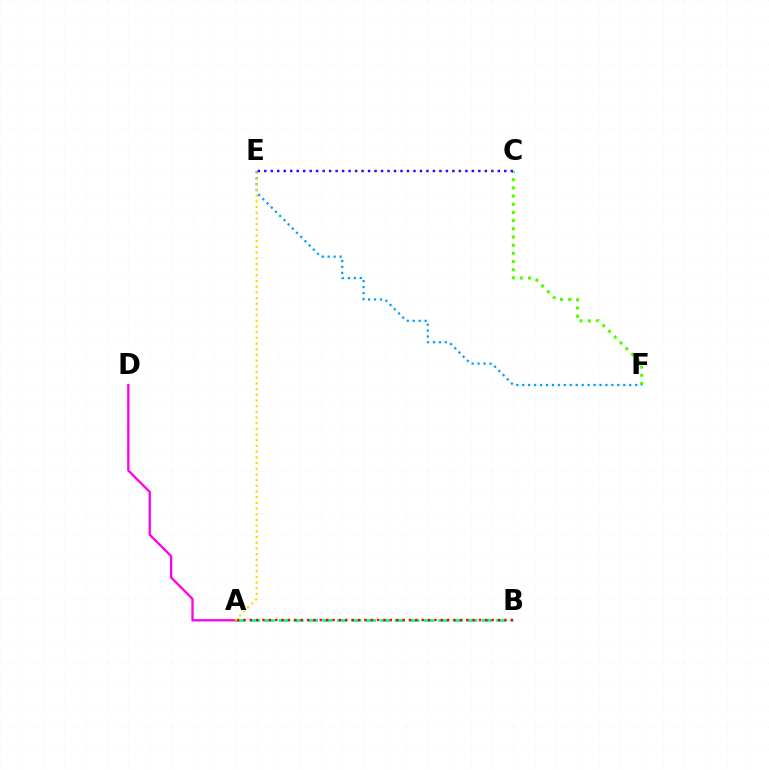{('A', 'B'): [{'color': '#00ff86', 'line_style': 'dashed', 'thickness': 1.97}, {'color': '#ff0000', 'line_style': 'dotted', 'thickness': 1.73}], ('C', 'F'): [{'color': '#4fff00', 'line_style': 'dotted', 'thickness': 2.22}], ('E', 'F'): [{'color': '#009eff', 'line_style': 'dotted', 'thickness': 1.61}], ('A', 'D'): [{'color': '#ff00ed', 'line_style': 'solid', 'thickness': 1.67}], ('A', 'E'): [{'color': '#ffd500', 'line_style': 'dotted', 'thickness': 1.55}], ('C', 'E'): [{'color': '#3700ff', 'line_style': 'dotted', 'thickness': 1.76}]}